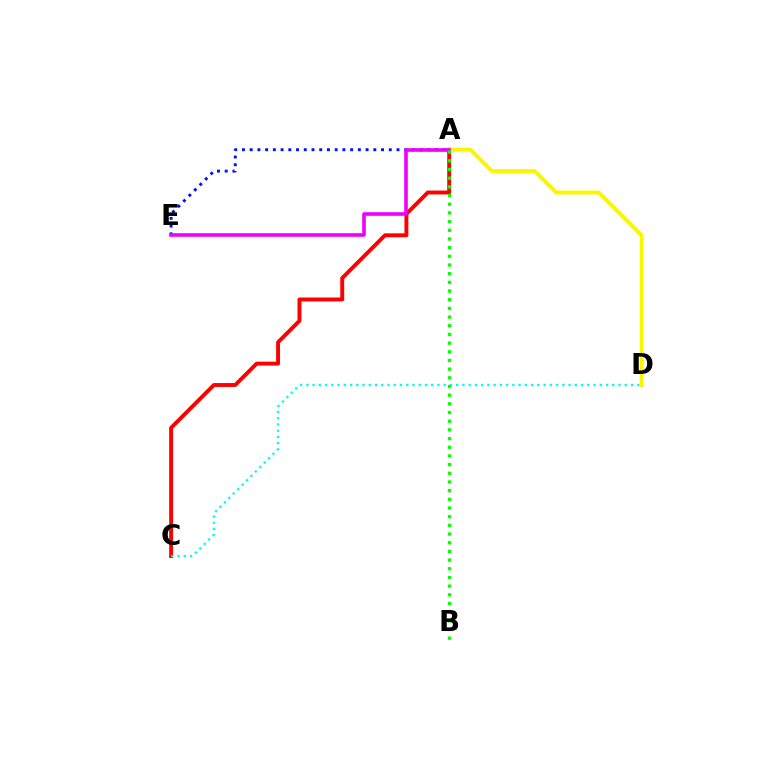{('A', 'E'): [{'color': '#0010ff', 'line_style': 'dotted', 'thickness': 2.1}, {'color': '#ee00ff', 'line_style': 'solid', 'thickness': 2.59}], ('A', 'C'): [{'color': '#ff0000', 'line_style': 'solid', 'thickness': 2.81}], ('C', 'D'): [{'color': '#00fff6', 'line_style': 'dotted', 'thickness': 1.7}], ('A', 'D'): [{'color': '#fcf500', 'line_style': 'solid', 'thickness': 2.84}], ('A', 'B'): [{'color': '#08ff00', 'line_style': 'dotted', 'thickness': 2.36}]}